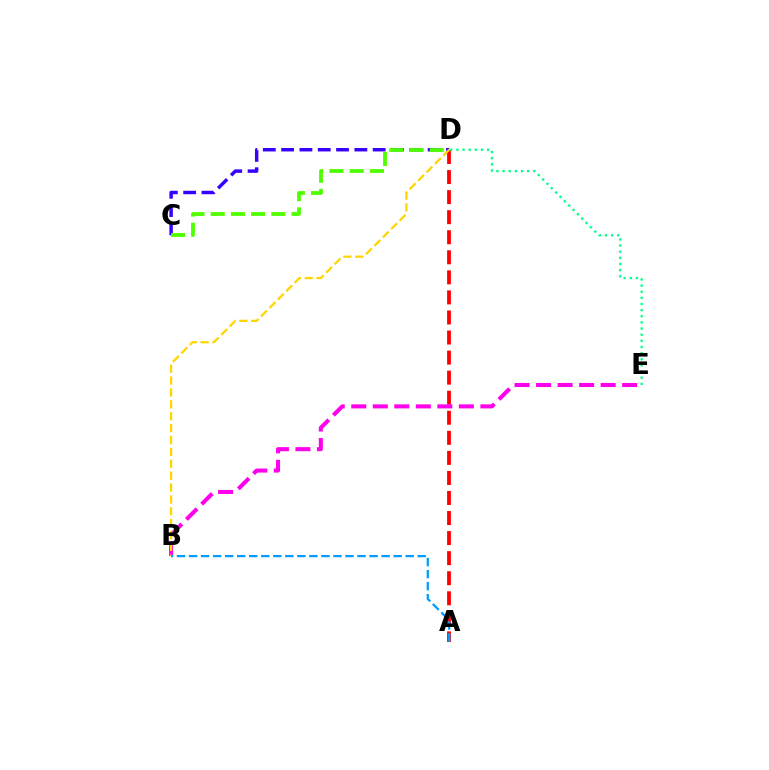{('A', 'D'): [{'color': '#ff0000', 'line_style': 'dashed', 'thickness': 2.72}], ('C', 'D'): [{'color': '#3700ff', 'line_style': 'dashed', 'thickness': 2.49}, {'color': '#4fff00', 'line_style': 'dashed', 'thickness': 2.75}], ('D', 'E'): [{'color': '#00ff86', 'line_style': 'dotted', 'thickness': 1.67}], ('B', 'E'): [{'color': '#ff00ed', 'line_style': 'dashed', 'thickness': 2.92}], ('B', 'D'): [{'color': '#ffd500', 'line_style': 'dashed', 'thickness': 1.61}], ('A', 'B'): [{'color': '#009eff', 'line_style': 'dashed', 'thickness': 1.63}]}